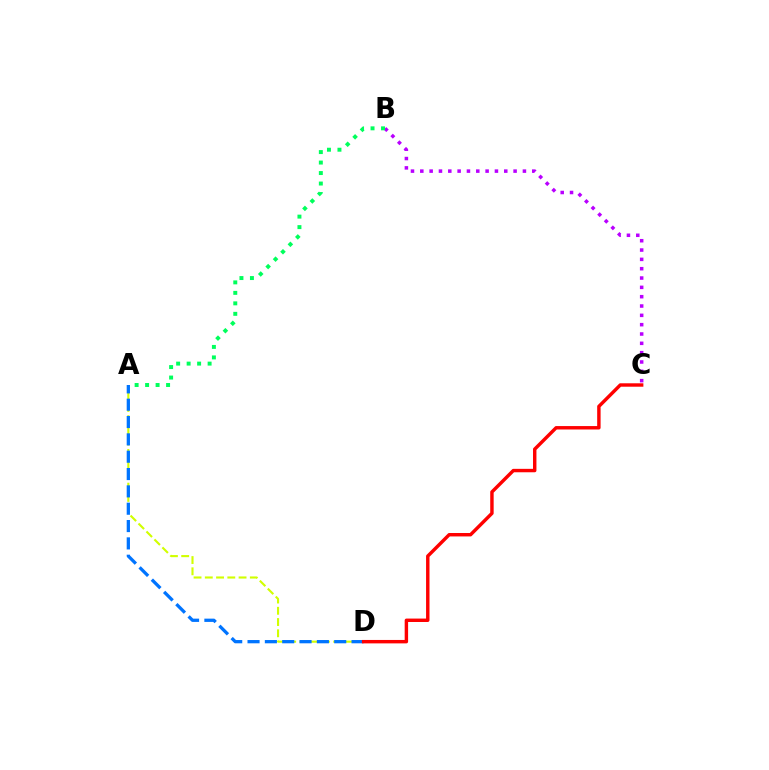{('A', 'D'): [{'color': '#d1ff00', 'line_style': 'dashed', 'thickness': 1.53}, {'color': '#0074ff', 'line_style': 'dashed', 'thickness': 2.36}], ('B', 'C'): [{'color': '#b900ff', 'line_style': 'dotted', 'thickness': 2.53}], ('C', 'D'): [{'color': '#ff0000', 'line_style': 'solid', 'thickness': 2.47}], ('A', 'B'): [{'color': '#00ff5c', 'line_style': 'dotted', 'thickness': 2.85}]}